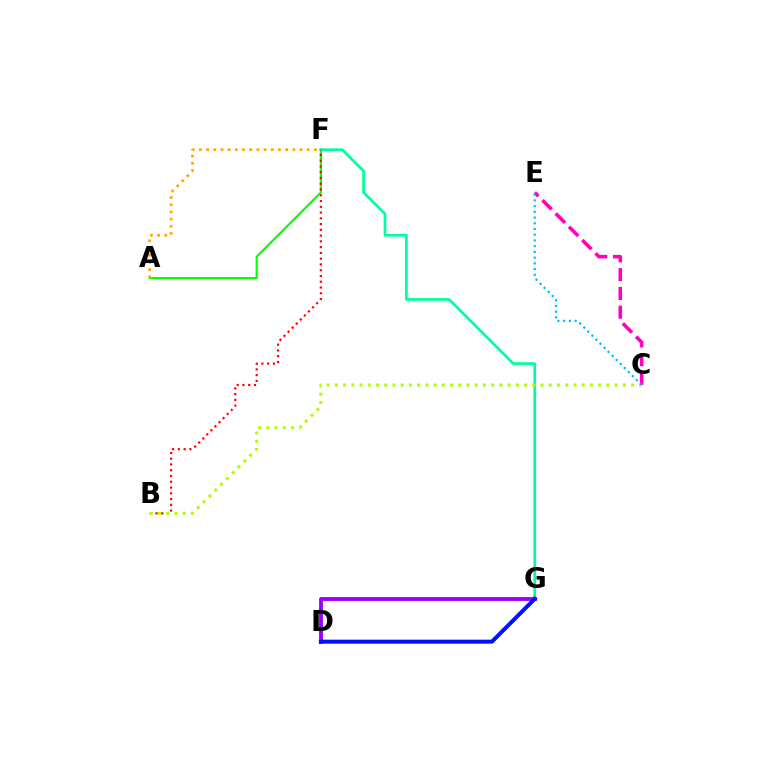{('A', 'F'): [{'color': '#08ff00', 'line_style': 'solid', 'thickness': 1.53}, {'color': '#ffa500', 'line_style': 'dotted', 'thickness': 1.95}], ('F', 'G'): [{'color': '#00ff9d', 'line_style': 'solid', 'thickness': 1.95}], ('B', 'F'): [{'color': '#ff0000', 'line_style': 'dotted', 'thickness': 1.57}], ('D', 'G'): [{'color': '#9b00ff', 'line_style': 'solid', 'thickness': 2.79}, {'color': '#0010ff', 'line_style': 'solid', 'thickness': 2.88}], ('B', 'C'): [{'color': '#b3ff00', 'line_style': 'dotted', 'thickness': 2.24}], ('C', 'E'): [{'color': '#ff00bd', 'line_style': 'dashed', 'thickness': 2.55}, {'color': '#00b5ff', 'line_style': 'dotted', 'thickness': 1.55}]}